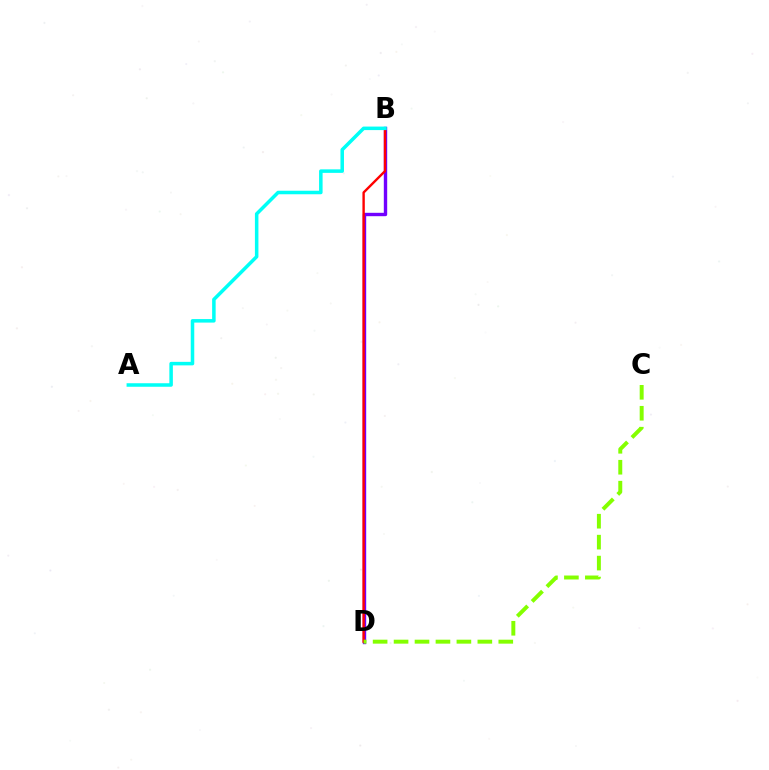{('B', 'D'): [{'color': '#7200ff', 'line_style': 'solid', 'thickness': 2.44}, {'color': '#ff0000', 'line_style': 'solid', 'thickness': 1.72}], ('A', 'B'): [{'color': '#00fff6', 'line_style': 'solid', 'thickness': 2.54}], ('C', 'D'): [{'color': '#84ff00', 'line_style': 'dashed', 'thickness': 2.85}]}